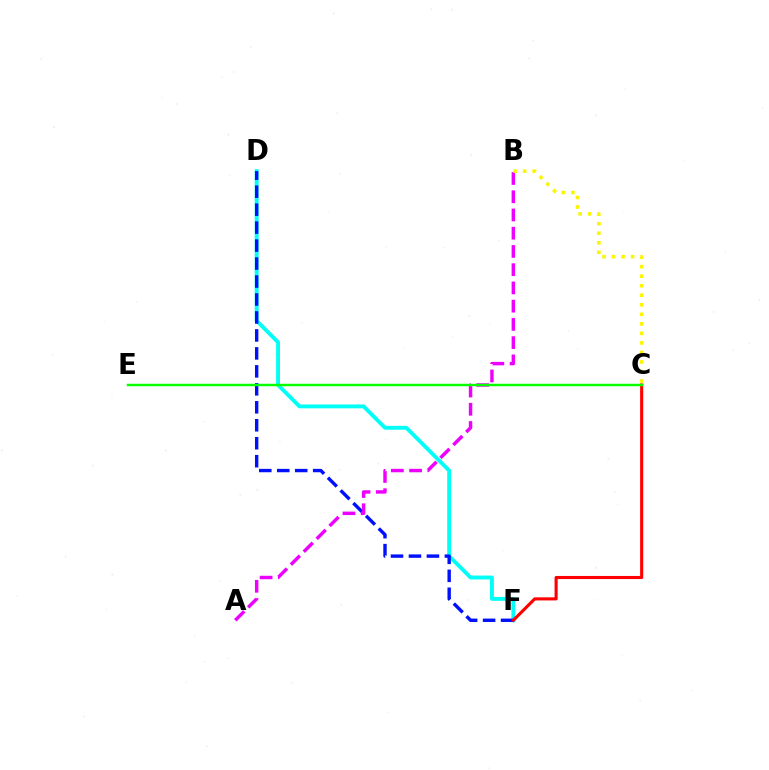{('D', 'F'): [{'color': '#00fff6', 'line_style': 'solid', 'thickness': 2.79}, {'color': '#0010ff', 'line_style': 'dashed', 'thickness': 2.44}], ('C', 'F'): [{'color': '#ff0000', 'line_style': 'solid', 'thickness': 2.23}], ('A', 'B'): [{'color': '#ee00ff', 'line_style': 'dashed', 'thickness': 2.48}], ('B', 'C'): [{'color': '#fcf500', 'line_style': 'dotted', 'thickness': 2.59}], ('C', 'E'): [{'color': '#08ff00', 'line_style': 'solid', 'thickness': 1.77}]}